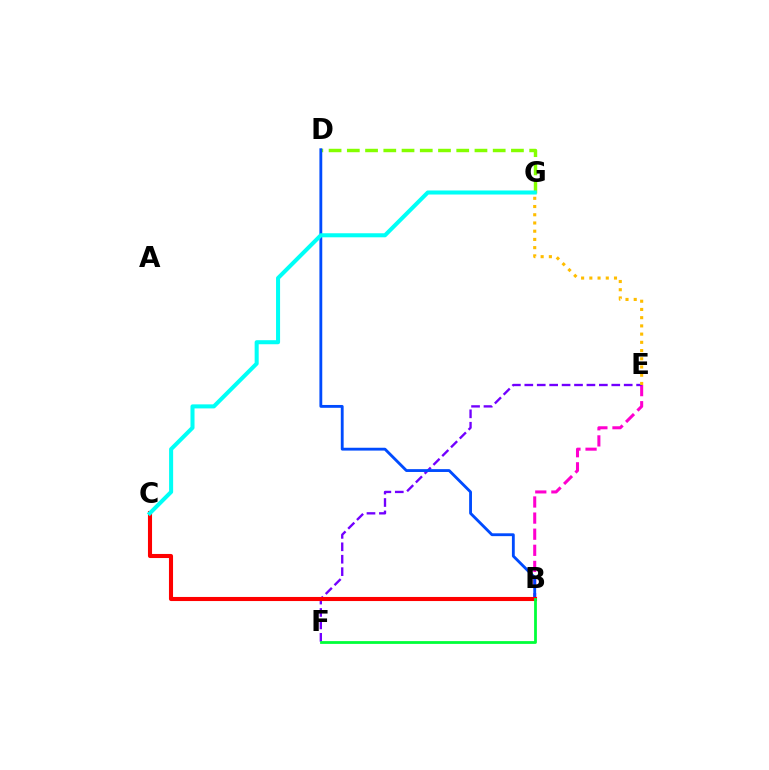{('D', 'G'): [{'color': '#84ff00', 'line_style': 'dashed', 'thickness': 2.48}], ('B', 'E'): [{'color': '#ff00cf', 'line_style': 'dashed', 'thickness': 2.19}], ('E', 'F'): [{'color': '#7200ff', 'line_style': 'dashed', 'thickness': 1.69}], ('B', 'D'): [{'color': '#004bff', 'line_style': 'solid', 'thickness': 2.04}], ('B', 'C'): [{'color': '#ff0000', 'line_style': 'solid', 'thickness': 2.94}], ('E', 'G'): [{'color': '#ffbd00', 'line_style': 'dotted', 'thickness': 2.23}], ('B', 'F'): [{'color': '#00ff39', 'line_style': 'solid', 'thickness': 2.0}], ('C', 'G'): [{'color': '#00fff6', 'line_style': 'solid', 'thickness': 2.91}]}